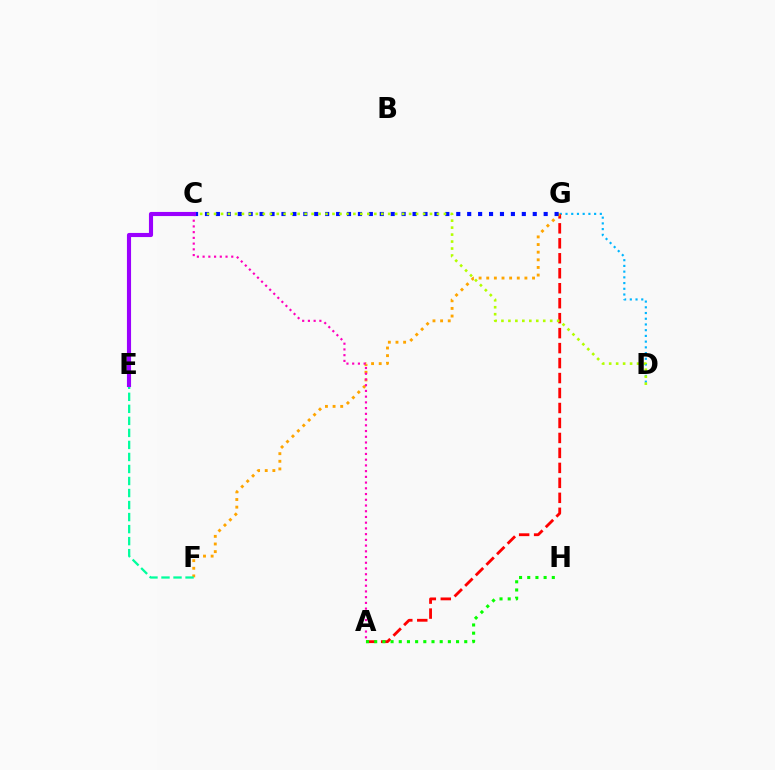{('D', 'G'): [{'color': '#00b5ff', 'line_style': 'dotted', 'thickness': 1.55}], ('A', 'G'): [{'color': '#ff0000', 'line_style': 'dashed', 'thickness': 2.03}], ('F', 'G'): [{'color': '#ffa500', 'line_style': 'dotted', 'thickness': 2.07}], ('C', 'G'): [{'color': '#0010ff', 'line_style': 'dotted', 'thickness': 2.97}], ('E', 'F'): [{'color': '#00ff9d', 'line_style': 'dashed', 'thickness': 1.63}], ('A', 'C'): [{'color': '#ff00bd', 'line_style': 'dotted', 'thickness': 1.56}], ('C', 'D'): [{'color': '#b3ff00', 'line_style': 'dotted', 'thickness': 1.89}], ('C', 'E'): [{'color': '#9b00ff', 'line_style': 'solid', 'thickness': 2.96}], ('A', 'H'): [{'color': '#08ff00', 'line_style': 'dotted', 'thickness': 2.22}]}